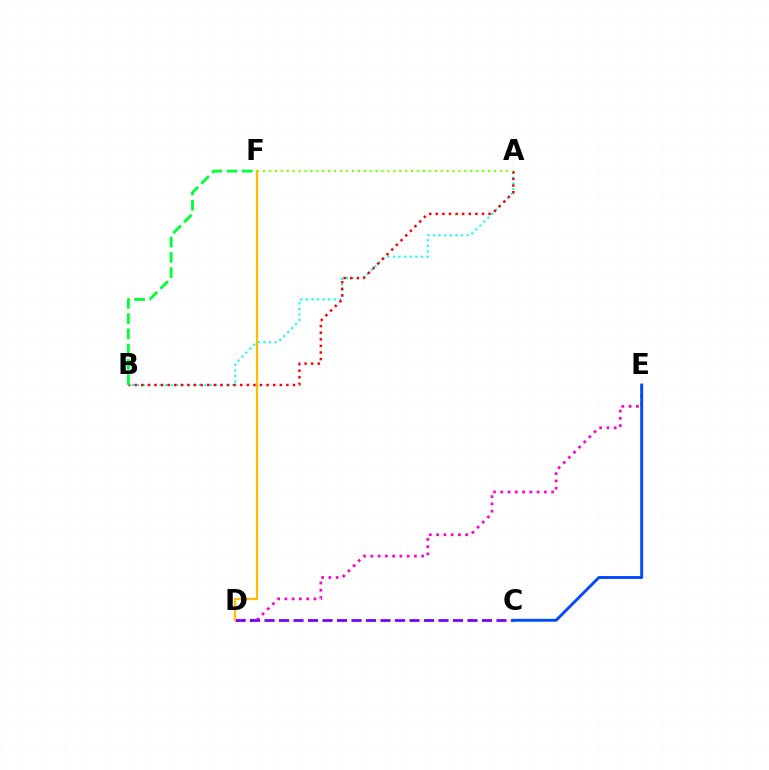{('D', 'E'): [{'color': '#ff00cf', 'line_style': 'dotted', 'thickness': 1.97}], ('C', 'D'): [{'color': '#7200ff', 'line_style': 'dashed', 'thickness': 1.97}], ('C', 'E'): [{'color': '#004bff', 'line_style': 'solid', 'thickness': 2.1}], ('D', 'F'): [{'color': '#ffbd00', 'line_style': 'solid', 'thickness': 1.6}], ('A', 'B'): [{'color': '#00fff6', 'line_style': 'dotted', 'thickness': 1.52}, {'color': '#ff0000', 'line_style': 'dotted', 'thickness': 1.79}], ('B', 'F'): [{'color': '#00ff39', 'line_style': 'dashed', 'thickness': 2.07}], ('A', 'F'): [{'color': '#84ff00', 'line_style': 'dotted', 'thickness': 1.61}]}